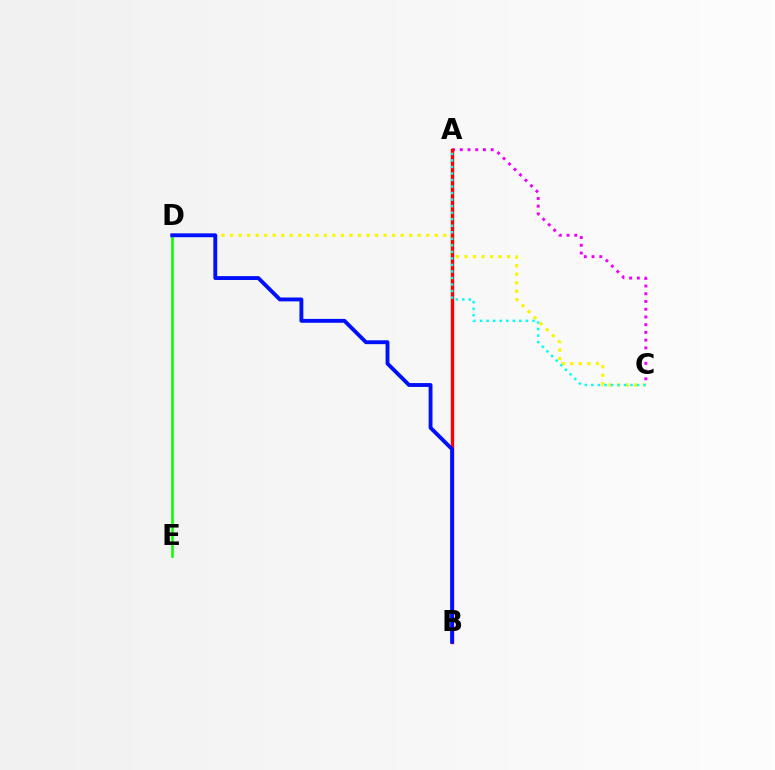{('C', 'D'): [{'color': '#fcf500', 'line_style': 'dotted', 'thickness': 2.32}], ('A', 'C'): [{'color': '#ee00ff', 'line_style': 'dotted', 'thickness': 2.1}, {'color': '#00fff6', 'line_style': 'dotted', 'thickness': 1.77}], ('A', 'B'): [{'color': '#ff0000', 'line_style': 'solid', 'thickness': 2.44}], ('D', 'E'): [{'color': '#08ff00', 'line_style': 'solid', 'thickness': 1.87}], ('B', 'D'): [{'color': '#0010ff', 'line_style': 'solid', 'thickness': 2.79}]}